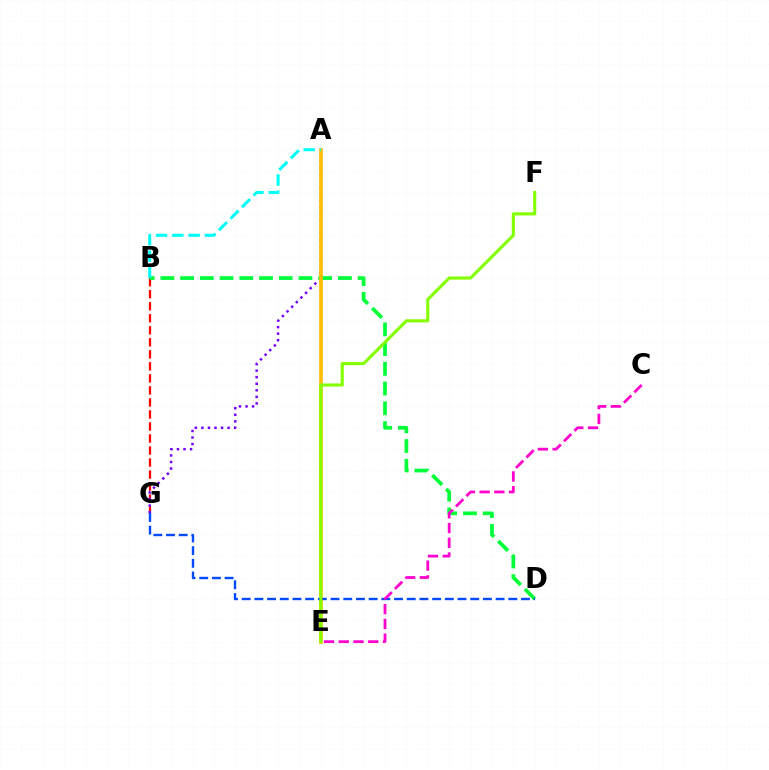{('B', 'G'): [{'color': '#ff0000', 'line_style': 'dashed', 'thickness': 1.63}], ('A', 'G'): [{'color': '#7200ff', 'line_style': 'dotted', 'thickness': 1.78}], ('B', 'D'): [{'color': '#00ff39', 'line_style': 'dashed', 'thickness': 2.68}], ('A', 'E'): [{'color': '#ffbd00', 'line_style': 'solid', 'thickness': 2.64}], ('D', 'G'): [{'color': '#004bff', 'line_style': 'dashed', 'thickness': 1.72}], ('C', 'E'): [{'color': '#ff00cf', 'line_style': 'dashed', 'thickness': 2.0}], ('E', 'F'): [{'color': '#84ff00', 'line_style': 'solid', 'thickness': 2.23}], ('A', 'B'): [{'color': '#00fff6', 'line_style': 'dashed', 'thickness': 2.21}]}